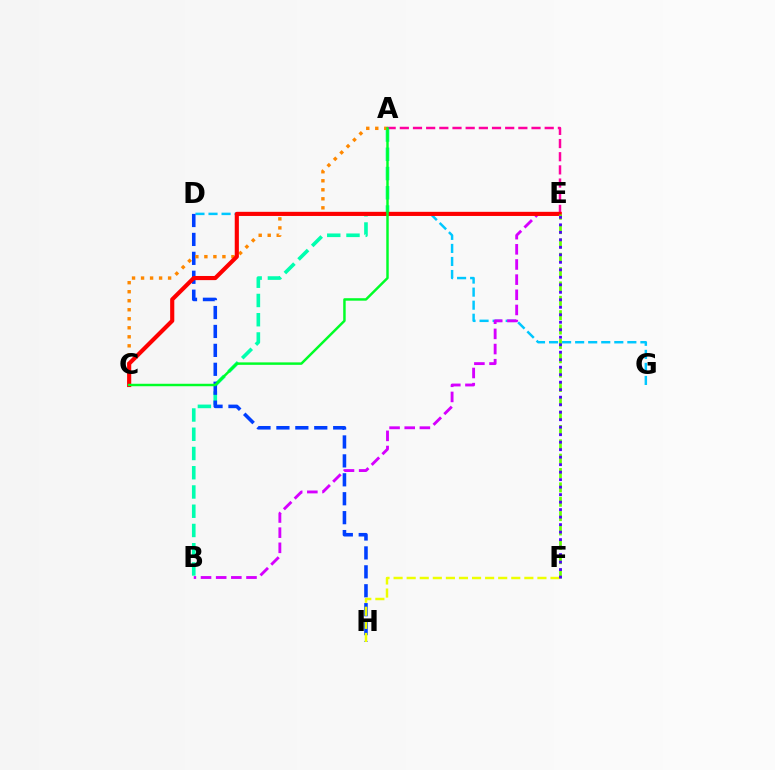{('A', 'B'): [{'color': '#00ffaf', 'line_style': 'dashed', 'thickness': 2.61}], ('D', 'G'): [{'color': '#00c7ff', 'line_style': 'dashed', 'thickness': 1.77}], ('B', 'E'): [{'color': '#d600ff', 'line_style': 'dashed', 'thickness': 2.06}], ('D', 'H'): [{'color': '#003fff', 'line_style': 'dashed', 'thickness': 2.57}], ('A', 'E'): [{'color': '#ff00a0', 'line_style': 'dashed', 'thickness': 1.79}], ('F', 'H'): [{'color': '#eeff00', 'line_style': 'dashed', 'thickness': 1.78}], ('A', 'C'): [{'color': '#ff8800', 'line_style': 'dotted', 'thickness': 2.45}, {'color': '#00ff27', 'line_style': 'solid', 'thickness': 1.77}], ('C', 'E'): [{'color': '#ff0000', 'line_style': 'solid', 'thickness': 2.98}], ('E', 'F'): [{'color': '#66ff00', 'line_style': 'dashed', 'thickness': 1.95}, {'color': '#4f00ff', 'line_style': 'dotted', 'thickness': 2.04}]}